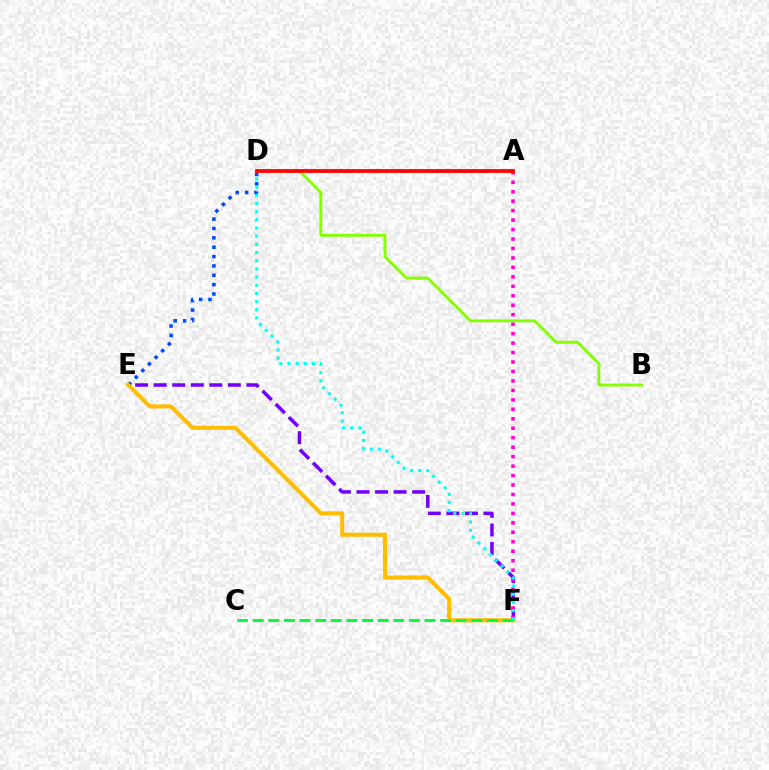{('E', 'F'): [{'color': '#7200ff', 'line_style': 'dashed', 'thickness': 2.52}, {'color': '#ffbd00', 'line_style': 'solid', 'thickness': 2.91}], ('A', 'F'): [{'color': '#ff00cf', 'line_style': 'dotted', 'thickness': 2.57}], ('B', 'D'): [{'color': '#84ff00', 'line_style': 'solid', 'thickness': 2.08}], ('D', 'E'): [{'color': '#004bff', 'line_style': 'dotted', 'thickness': 2.54}], ('C', 'F'): [{'color': '#00ff39', 'line_style': 'dashed', 'thickness': 2.12}], ('D', 'F'): [{'color': '#00fff6', 'line_style': 'dotted', 'thickness': 2.22}], ('A', 'D'): [{'color': '#ff0000', 'line_style': 'solid', 'thickness': 2.69}]}